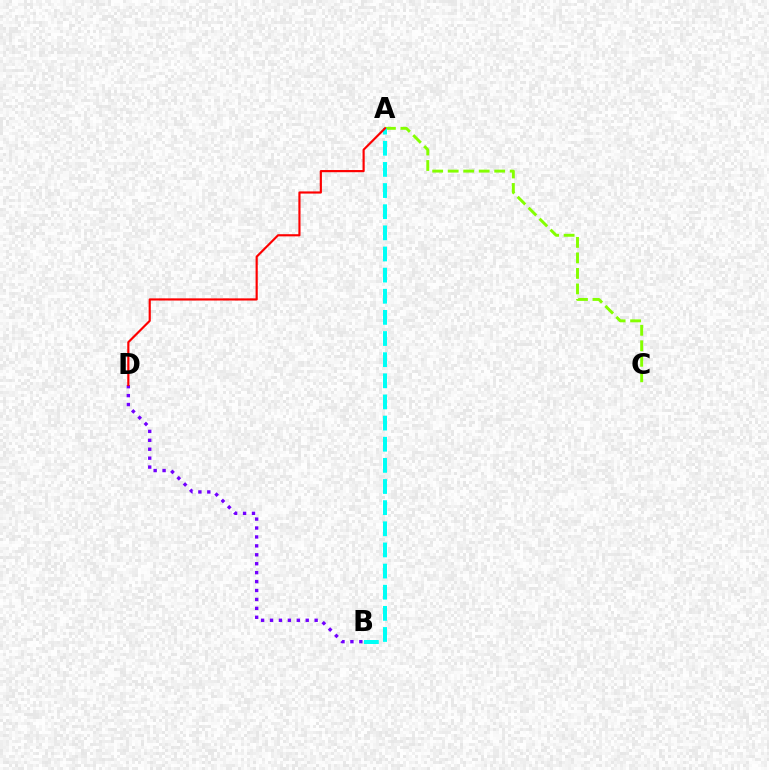{('B', 'D'): [{'color': '#7200ff', 'line_style': 'dotted', 'thickness': 2.43}], ('A', 'C'): [{'color': '#84ff00', 'line_style': 'dashed', 'thickness': 2.11}], ('A', 'B'): [{'color': '#00fff6', 'line_style': 'dashed', 'thickness': 2.87}], ('A', 'D'): [{'color': '#ff0000', 'line_style': 'solid', 'thickness': 1.56}]}